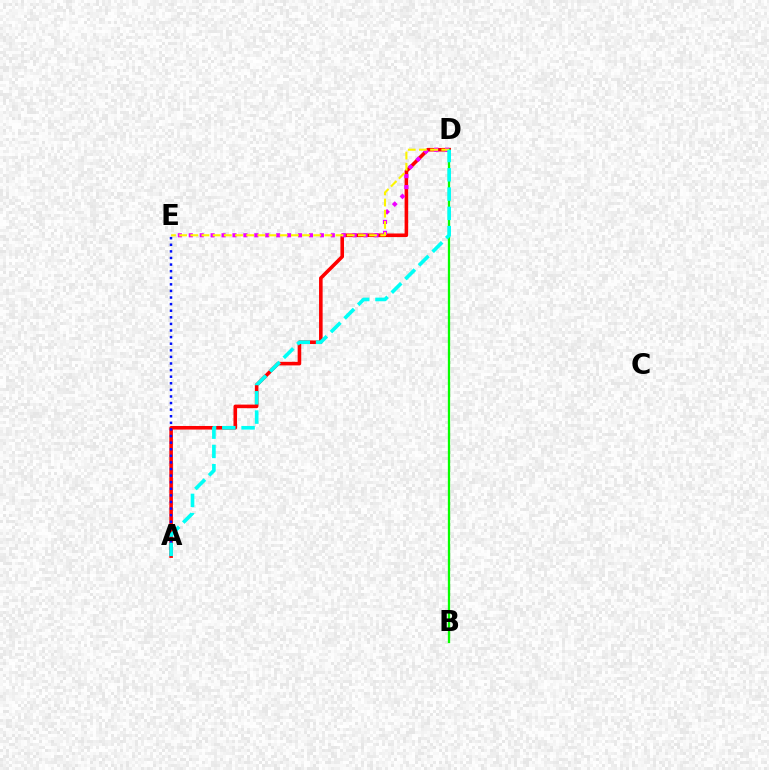{('A', 'D'): [{'color': '#ff0000', 'line_style': 'solid', 'thickness': 2.58}, {'color': '#00fff6', 'line_style': 'dashed', 'thickness': 2.62}], ('D', 'E'): [{'color': '#ee00ff', 'line_style': 'dotted', 'thickness': 2.97}, {'color': '#fcf500', 'line_style': 'dashed', 'thickness': 1.52}], ('B', 'D'): [{'color': '#08ff00', 'line_style': 'solid', 'thickness': 1.65}], ('A', 'E'): [{'color': '#0010ff', 'line_style': 'dotted', 'thickness': 1.79}]}